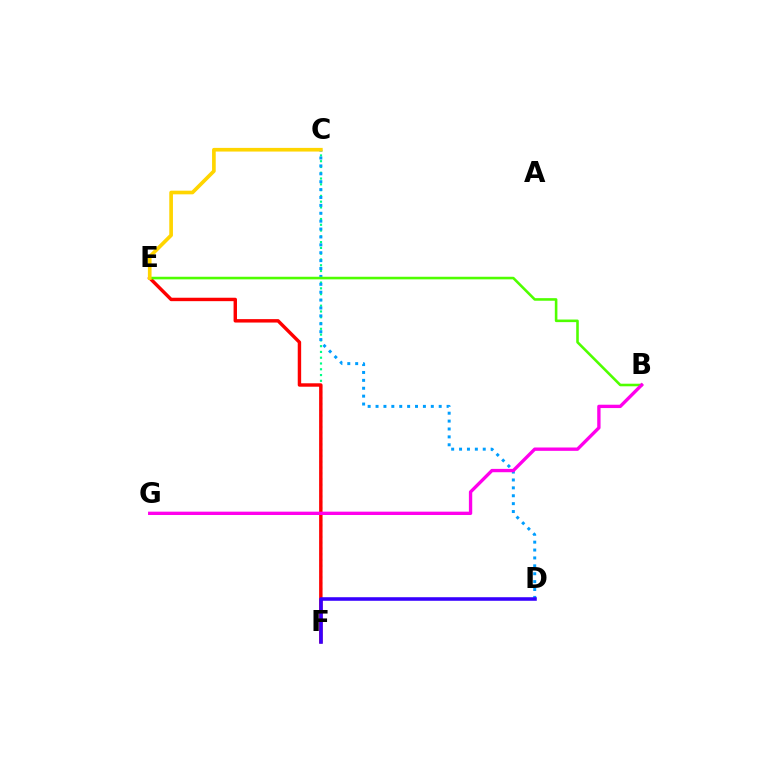{('C', 'F'): [{'color': '#00ff86', 'line_style': 'dotted', 'thickness': 1.57}], ('E', 'F'): [{'color': '#ff0000', 'line_style': 'solid', 'thickness': 2.46}], ('C', 'D'): [{'color': '#009eff', 'line_style': 'dotted', 'thickness': 2.14}], ('D', 'F'): [{'color': '#3700ff', 'line_style': 'solid', 'thickness': 2.57}], ('B', 'E'): [{'color': '#4fff00', 'line_style': 'solid', 'thickness': 1.86}], ('C', 'E'): [{'color': '#ffd500', 'line_style': 'solid', 'thickness': 2.64}], ('B', 'G'): [{'color': '#ff00ed', 'line_style': 'solid', 'thickness': 2.4}]}